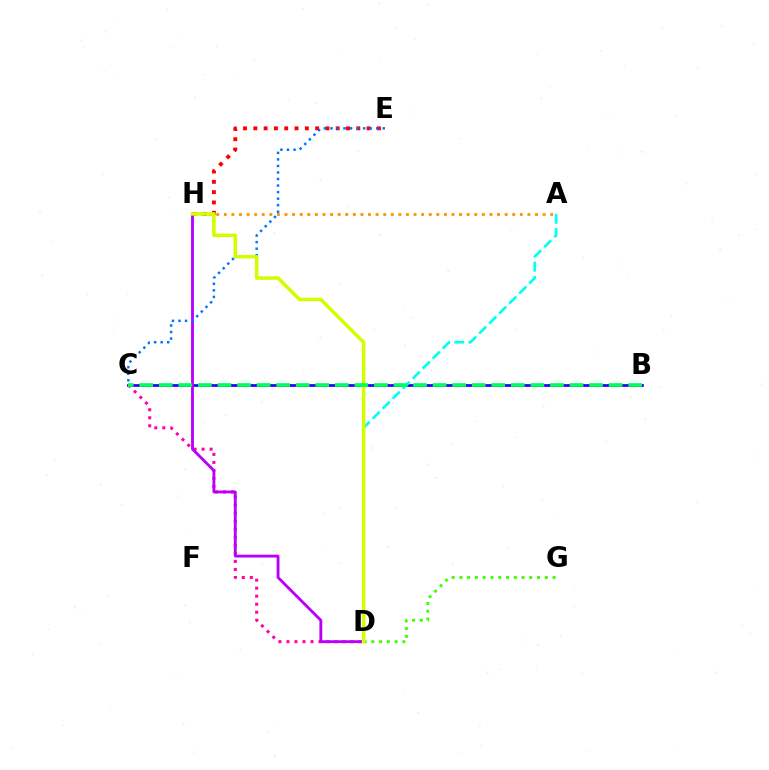{('C', 'D'): [{'color': '#ff00ac', 'line_style': 'dotted', 'thickness': 2.18}], ('B', 'C'): [{'color': '#2500ff', 'line_style': 'solid', 'thickness': 1.98}, {'color': '#00ff5c', 'line_style': 'dashed', 'thickness': 2.66}], ('E', 'H'): [{'color': '#ff0000', 'line_style': 'dotted', 'thickness': 2.8}], ('D', 'H'): [{'color': '#b900ff', 'line_style': 'solid', 'thickness': 2.06}, {'color': '#d1ff00', 'line_style': 'solid', 'thickness': 2.54}], ('A', 'H'): [{'color': '#ff9400', 'line_style': 'dotted', 'thickness': 2.06}], ('D', 'G'): [{'color': '#3dff00', 'line_style': 'dotted', 'thickness': 2.11}], ('A', 'D'): [{'color': '#00fff6', 'line_style': 'dashed', 'thickness': 1.93}], ('C', 'E'): [{'color': '#0074ff', 'line_style': 'dotted', 'thickness': 1.78}]}